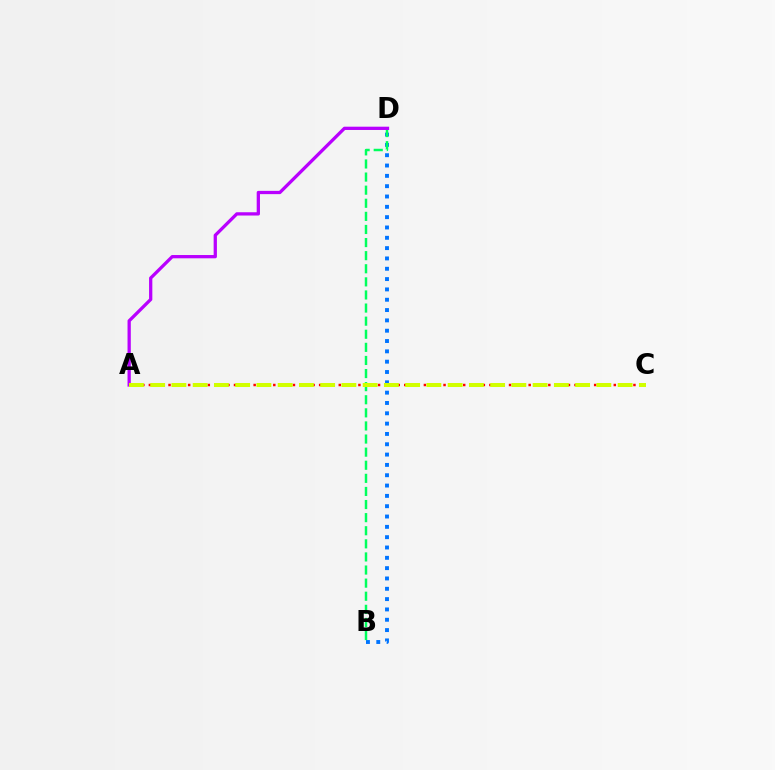{('B', 'D'): [{'color': '#0074ff', 'line_style': 'dotted', 'thickness': 2.8}, {'color': '#00ff5c', 'line_style': 'dashed', 'thickness': 1.78}], ('A', 'C'): [{'color': '#ff0000', 'line_style': 'dotted', 'thickness': 1.78}, {'color': '#d1ff00', 'line_style': 'dashed', 'thickness': 2.89}], ('A', 'D'): [{'color': '#b900ff', 'line_style': 'solid', 'thickness': 2.36}]}